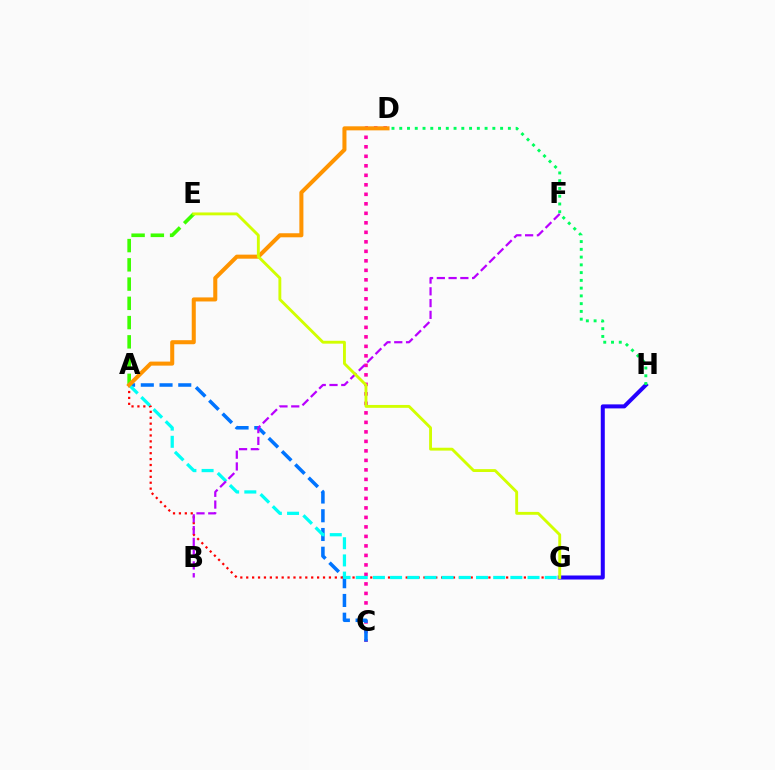{('C', 'D'): [{'color': '#ff00ac', 'line_style': 'dotted', 'thickness': 2.58}], ('A', 'E'): [{'color': '#3dff00', 'line_style': 'dashed', 'thickness': 2.62}], ('G', 'H'): [{'color': '#2500ff', 'line_style': 'solid', 'thickness': 2.89}], ('A', 'C'): [{'color': '#0074ff', 'line_style': 'dashed', 'thickness': 2.54}], ('A', 'G'): [{'color': '#ff0000', 'line_style': 'dotted', 'thickness': 1.6}, {'color': '#00fff6', 'line_style': 'dashed', 'thickness': 2.33}], ('B', 'F'): [{'color': '#b900ff', 'line_style': 'dashed', 'thickness': 1.6}], ('D', 'H'): [{'color': '#00ff5c', 'line_style': 'dotted', 'thickness': 2.11}], ('A', 'D'): [{'color': '#ff9400', 'line_style': 'solid', 'thickness': 2.91}], ('E', 'G'): [{'color': '#d1ff00', 'line_style': 'solid', 'thickness': 2.07}]}